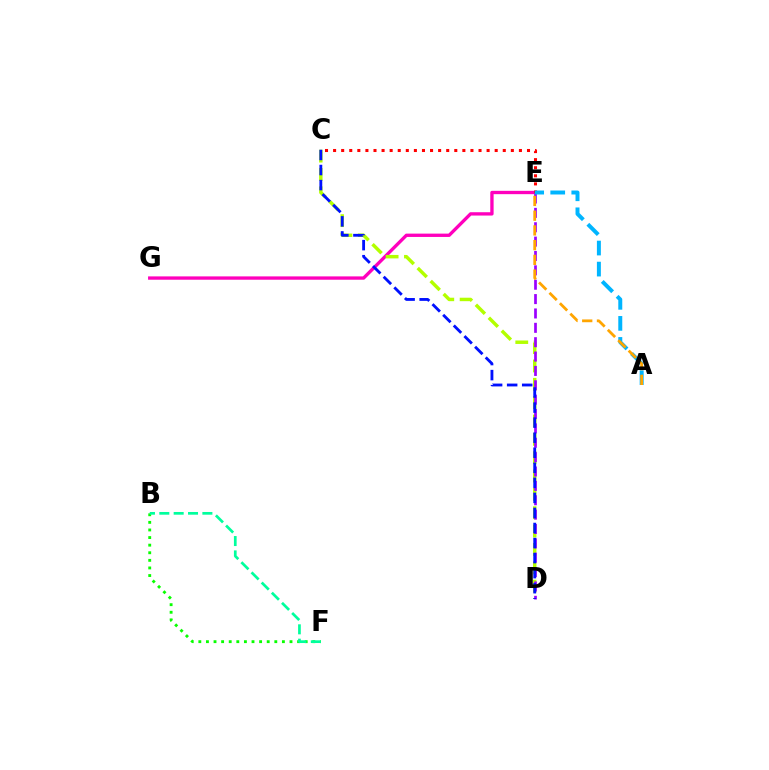{('E', 'G'): [{'color': '#ff00bd', 'line_style': 'solid', 'thickness': 2.4}], ('C', 'D'): [{'color': '#b3ff00', 'line_style': 'dashed', 'thickness': 2.49}, {'color': '#0010ff', 'line_style': 'dashed', 'thickness': 2.04}], ('C', 'E'): [{'color': '#ff0000', 'line_style': 'dotted', 'thickness': 2.2}], ('D', 'E'): [{'color': '#9b00ff', 'line_style': 'dashed', 'thickness': 1.95}], ('B', 'F'): [{'color': '#08ff00', 'line_style': 'dotted', 'thickness': 2.06}, {'color': '#00ff9d', 'line_style': 'dashed', 'thickness': 1.95}], ('A', 'E'): [{'color': '#00b5ff', 'line_style': 'dashed', 'thickness': 2.86}, {'color': '#ffa500', 'line_style': 'dashed', 'thickness': 2.0}]}